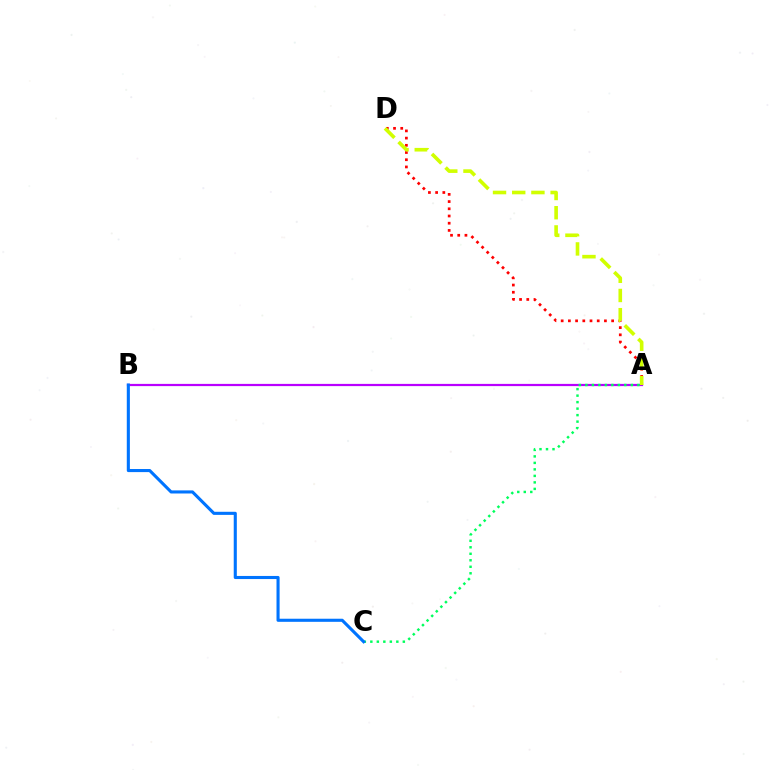{('A', 'B'): [{'color': '#b900ff', 'line_style': 'solid', 'thickness': 1.6}], ('A', 'D'): [{'color': '#ff0000', 'line_style': 'dotted', 'thickness': 1.96}, {'color': '#d1ff00', 'line_style': 'dashed', 'thickness': 2.61}], ('A', 'C'): [{'color': '#00ff5c', 'line_style': 'dotted', 'thickness': 1.77}], ('B', 'C'): [{'color': '#0074ff', 'line_style': 'solid', 'thickness': 2.23}]}